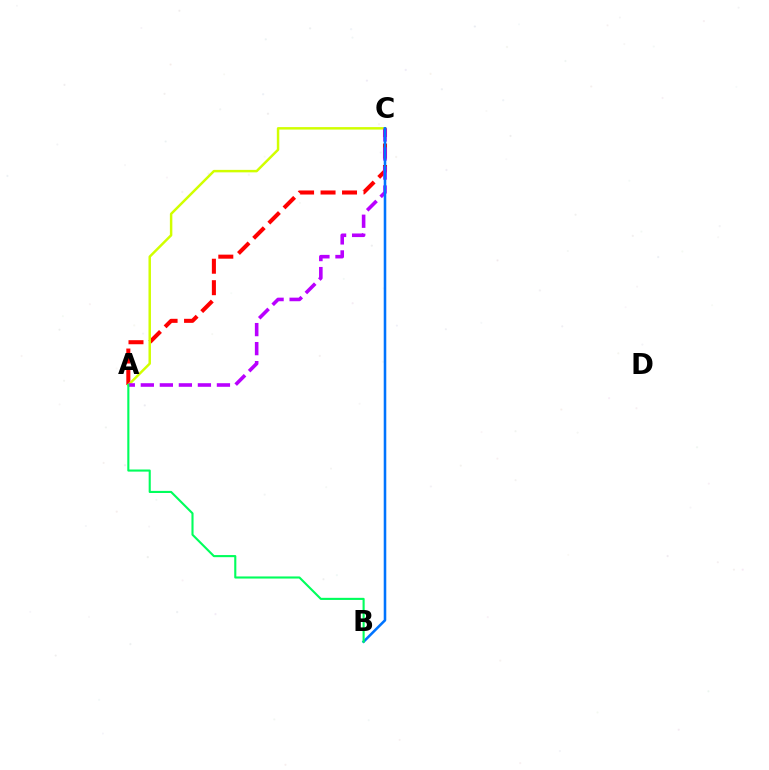{('A', 'C'): [{'color': '#ff0000', 'line_style': 'dashed', 'thickness': 2.92}, {'color': '#d1ff00', 'line_style': 'solid', 'thickness': 1.78}, {'color': '#b900ff', 'line_style': 'dashed', 'thickness': 2.58}], ('B', 'C'): [{'color': '#0074ff', 'line_style': 'solid', 'thickness': 1.85}], ('A', 'B'): [{'color': '#00ff5c', 'line_style': 'solid', 'thickness': 1.52}]}